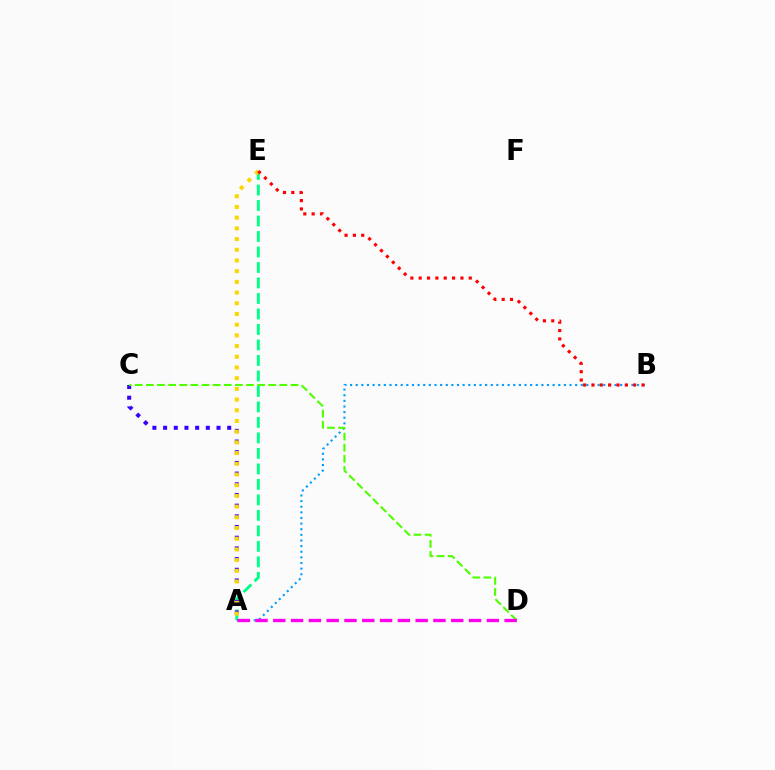{('A', 'B'): [{'color': '#009eff', 'line_style': 'dotted', 'thickness': 1.53}], ('A', 'E'): [{'color': '#00ff86', 'line_style': 'dashed', 'thickness': 2.1}, {'color': '#ffd500', 'line_style': 'dotted', 'thickness': 2.91}], ('A', 'C'): [{'color': '#3700ff', 'line_style': 'dotted', 'thickness': 2.9}], ('B', 'E'): [{'color': '#ff0000', 'line_style': 'dotted', 'thickness': 2.27}], ('C', 'D'): [{'color': '#4fff00', 'line_style': 'dashed', 'thickness': 1.51}], ('A', 'D'): [{'color': '#ff00ed', 'line_style': 'dashed', 'thickness': 2.42}]}